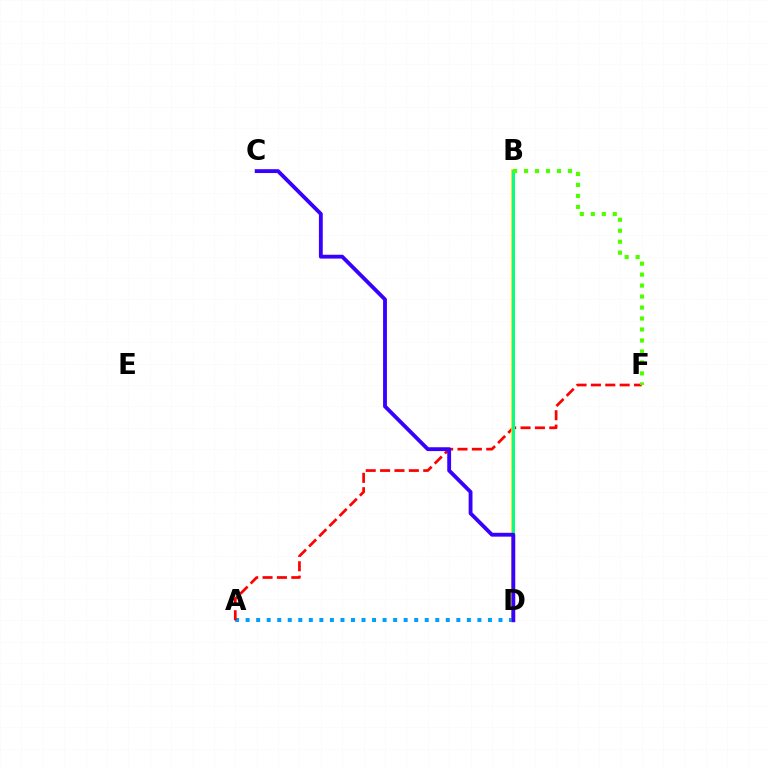{('A', 'D'): [{'color': '#009eff', 'line_style': 'dotted', 'thickness': 2.86}], ('A', 'F'): [{'color': '#ff0000', 'line_style': 'dashed', 'thickness': 1.95}], ('B', 'D'): [{'color': '#ff00ed', 'line_style': 'solid', 'thickness': 2.11}, {'color': '#ffd500', 'line_style': 'solid', 'thickness': 2.61}, {'color': '#00ff86', 'line_style': 'solid', 'thickness': 2.05}], ('B', 'F'): [{'color': '#4fff00', 'line_style': 'dotted', 'thickness': 2.98}], ('C', 'D'): [{'color': '#3700ff', 'line_style': 'solid', 'thickness': 2.76}]}